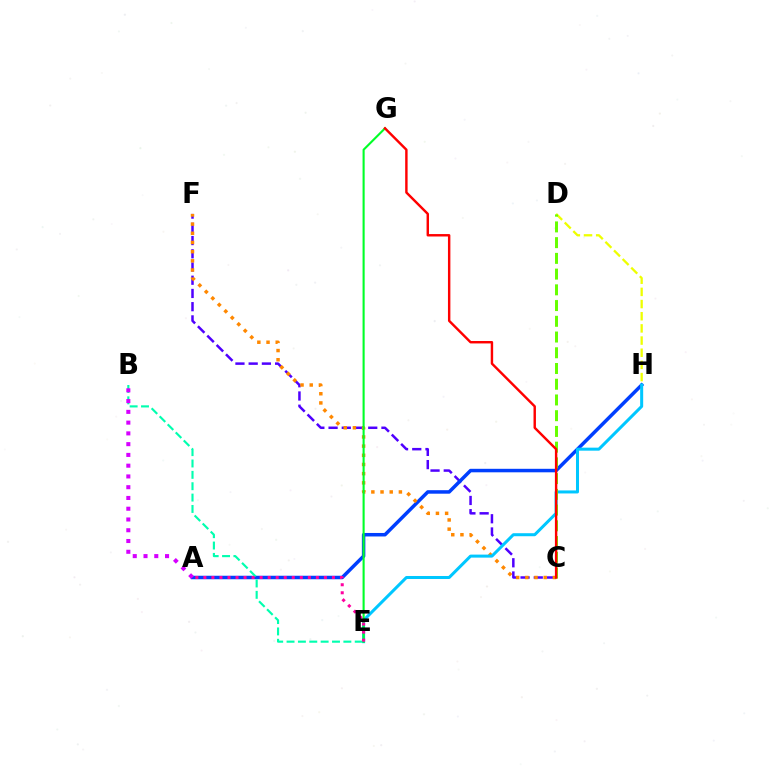{('C', 'F'): [{'color': '#4f00ff', 'line_style': 'dashed', 'thickness': 1.8}, {'color': '#ff8800', 'line_style': 'dotted', 'thickness': 2.49}], ('D', 'H'): [{'color': '#eeff00', 'line_style': 'dashed', 'thickness': 1.65}], ('A', 'H'): [{'color': '#003fff', 'line_style': 'solid', 'thickness': 2.52}], ('E', 'H'): [{'color': '#00c7ff', 'line_style': 'solid', 'thickness': 2.17}], ('B', 'E'): [{'color': '#00ffaf', 'line_style': 'dashed', 'thickness': 1.54}], ('C', 'D'): [{'color': '#66ff00', 'line_style': 'dashed', 'thickness': 2.14}], ('E', 'G'): [{'color': '#00ff27', 'line_style': 'solid', 'thickness': 1.52}], ('C', 'G'): [{'color': '#ff0000', 'line_style': 'solid', 'thickness': 1.75}], ('A', 'E'): [{'color': '#ff00a0', 'line_style': 'dotted', 'thickness': 2.18}], ('A', 'B'): [{'color': '#d600ff', 'line_style': 'dotted', 'thickness': 2.92}]}